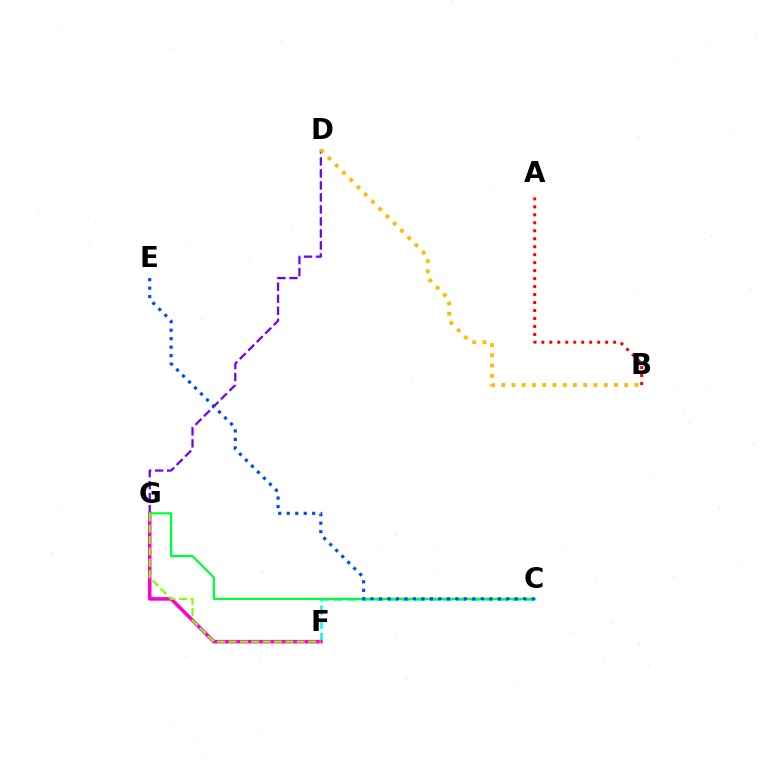{('C', 'F'): [{'color': '#00fff6', 'line_style': 'dashed', 'thickness': 1.86}], ('D', 'G'): [{'color': '#7200ff', 'line_style': 'dashed', 'thickness': 1.63}], ('F', 'G'): [{'color': '#ff00cf', 'line_style': 'solid', 'thickness': 2.56}, {'color': '#84ff00', 'line_style': 'dashed', 'thickness': 1.55}], ('C', 'G'): [{'color': '#00ff39', 'line_style': 'solid', 'thickness': 1.62}], ('A', 'B'): [{'color': '#ff0000', 'line_style': 'dotted', 'thickness': 2.17}], ('B', 'D'): [{'color': '#ffbd00', 'line_style': 'dotted', 'thickness': 2.79}], ('C', 'E'): [{'color': '#004bff', 'line_style': 'dotted', 'thickness': 2.31}]}